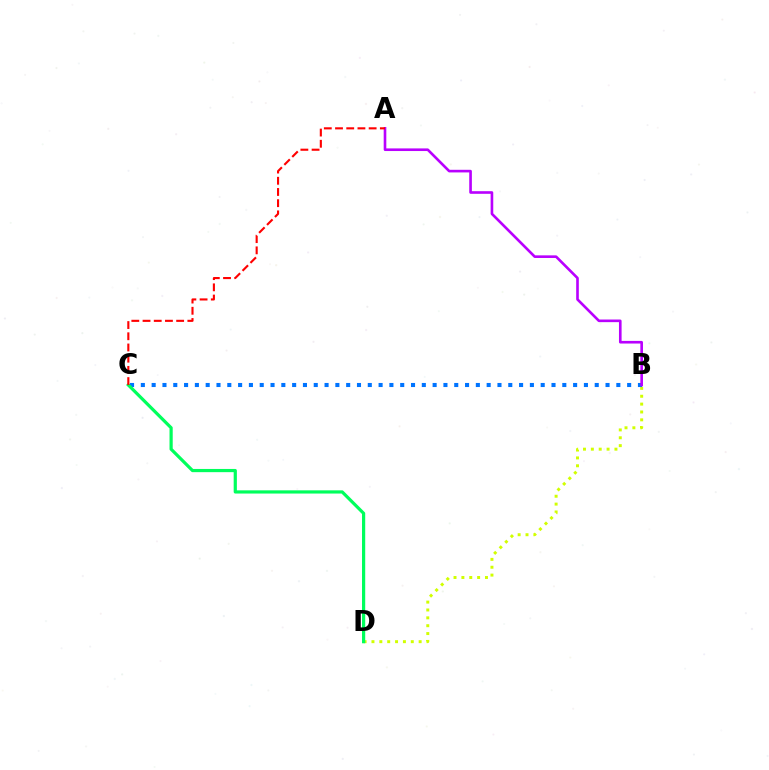{('B', 'D'): [{'color': '#d1ff00', 'line_style': 'dotted', 'thickness': 2.14}], ('B', 'C'): [{'color': '#0074ff', 'line_style': 'dotted', 'thickness': 2.94}], ('A', 'B'): [{'color': '#b900ff', 'line_style': 'solid', 'thickness': 1.89}], ('C', 'D'): [{'color': '#00ff5c', 'line_style': 'solid', 'thickness': 2.31}], ('A', 'C'): [{'color': '#ff0000', 'line_style': 'dashed', 'thickness': 1.52}]}